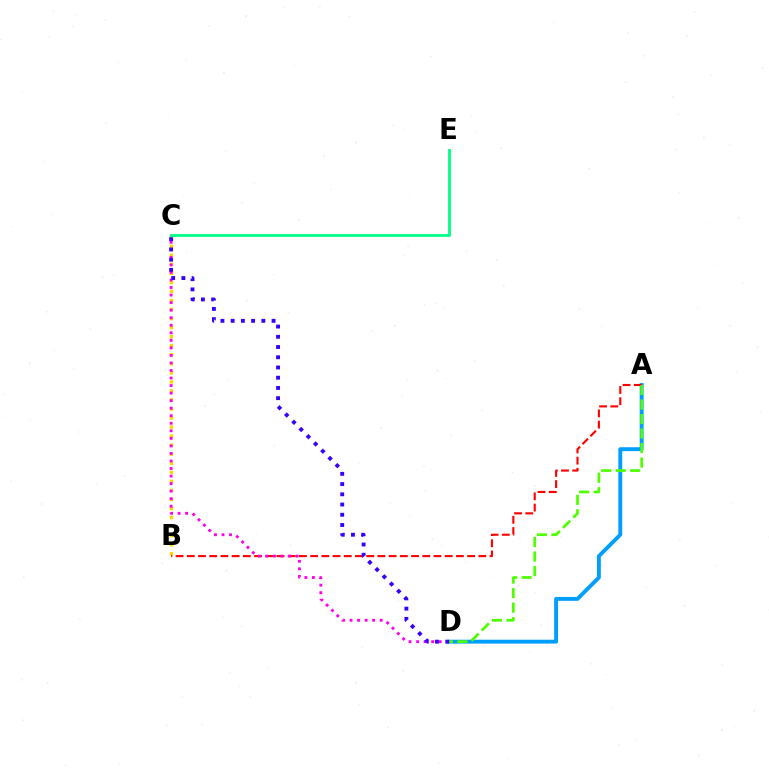{('A', 'D'): [{'color': '#009eff', 'line_style': 'solid', 'thickness': 2.79}, {'color': '#4fff00', 'line_style': 'dashed', 'thickness': 1.97}], ('B', 'C'): [{'color': '#ffd500', 'line_style': 'dotted', 'thickness': 2.46}], ('A', 'B'): [{'color': '#ff0000', 'line_style': 'dashed', 'thickness': 1.52}], ('C', 'D'): [{'color': '#ff00ed', 'line_style': 'dotted', 'thickness': 2.05}, {'color': '#3700ff', 'line_style': 'dotted', 'thickness': 2.78}], ('C', 'E'): [{'color': '#00ff86', 'line_style': 'solid', 'thickness': 2.03}]}